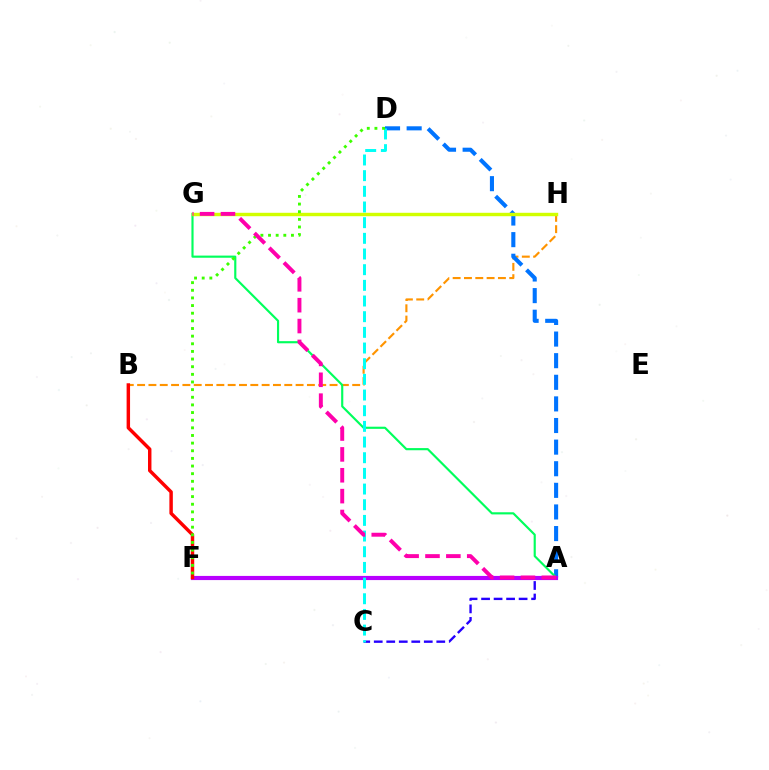{('B', 'H'): [{'color': '#ff9400', 'line_style': 'dashed', 'thickness': 1.54}], ('A', 'D'): [{'color': '#0074ff', 'line_style': 'dashed', 'thickness': 2.94}], ('A', 'G'): [{'color': '#00ff5c', 'line_style': 'solid', 'thickness': 1.55}, {'color': '#ff00ac', 'line_style': 'dashed', 'thickness': 2.83}], ('A', 'C'): [{'color': '#2500ff', 'line_style': 'dashed', 'thickness': 1.7}], ('A', 'F'): [{'color': '#b900ff', 'line_style': 'solid', 'thickness': 2.99}], ('B', 'F'): [{'color': '#ff0000', 'line_style': 'solid', 'thickness': 2.48}], ('G', 'H'): [{'color': '#d1ff00', 'line_style': 'solid', 'thickness': 2.46}], ('C', 'D'): [{'color': '#00fff6', 'line_style': 'dashed', 'thickness': 2.13}], ('D', 'F'): [{'color': '#3dff00', 'line_style': 'dotted', 'thickness': 2.08}]}